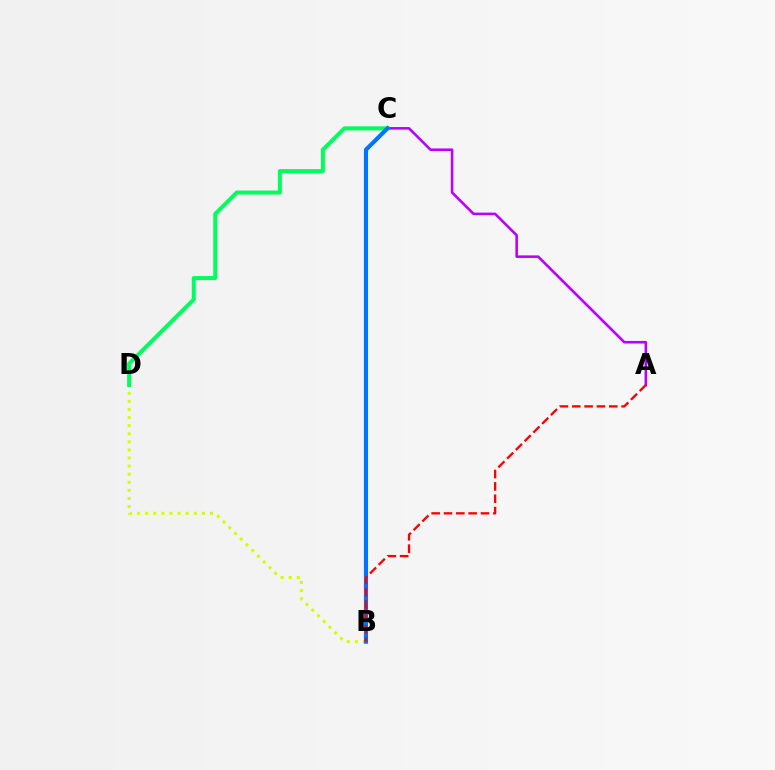{('A', 'C'): [{'color': '#b900ff', 'line_style': 'solid', 'thickness': 1.86}], ('B', 'D'): [{'color': '#d1ff00', 'line_style': 'dotted', 'thickness': 2.2}], ('C', 'D'): [{'color': '#00ff5c', 'line_style': 'solid', 'thickness': 2.89}], ('B', 'C'): [{'color': '#0074ff', 'line_style': 'solid', 'thickness': 2.97}], ('A', 'B'): [{'color': '#ff0000', 'line_style': 'dashed', 'thickness': 1.68}]}